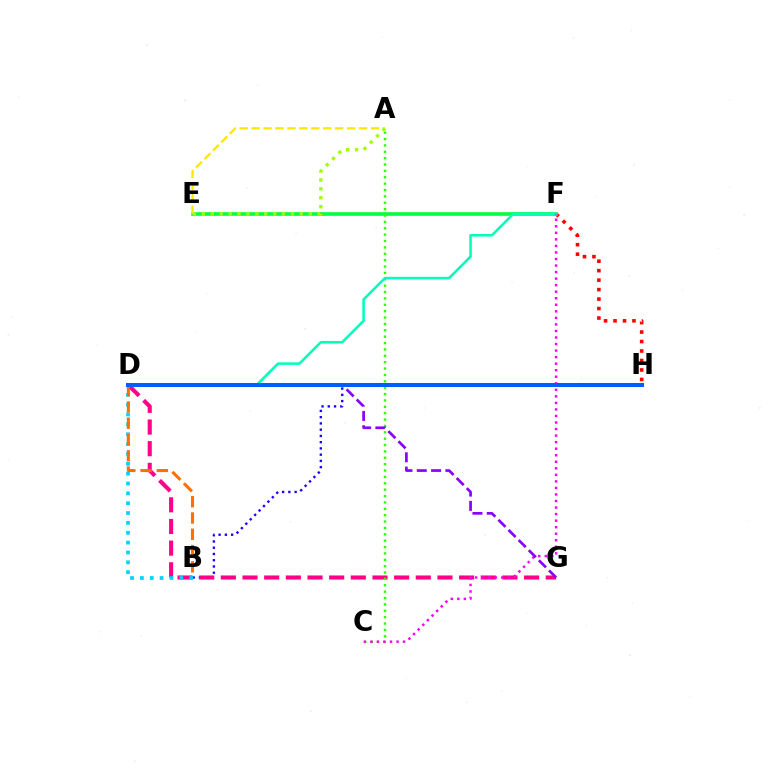{('B', 'H'): [{'color': '#1900ff', 'line_style': 'dotted', 'thickness': 1.7}], ('F', 'H'): [{'color': '#ff0000', 'line_style': 'dotted', 'thickness': 2.57}], ('E', 'F'): [{'color': '#00ff45', 'line_style': 'solid', 'thickness': 2.62}], ('D', 'G'): [{'color': '#ff0088', 'line_style': 'dashed', 'thickness': 2.94}, {'color': '#8a00ff', 'line_style': 'dashed', 'thickness': 1.95}], ('B', 'D'): [{'color': '#00d3ff', 'line_style': 'dotted', 'thickness': 2.68}, {'color': '#ff7000', 'line_style': 'dashed', 'thickness': 2.21}], ('A', 'C'): [{'color': '#31ff00', 'line_style': 'dotted', 'thickness': 1.73}], ('A', 'E'): [{'color': '#ffe600', 'line_style': 'dashed', 'thickness': 1.62}, {'color': '#a2ff00', 'line_style': 'dotted', 'thickness': 2.42}], ('D', 'F'): [{'color': '#00ffbb', 'line_style': 'solid', 'thickness': 1.83}], ('C', 'F'): [{'color': '#fa00f9', 'line_style': 'dotted', 'thickness': 1.78}], ('D', 'H'): [{'color': '#005dff', 'line_style': 'solid', 'thickness': 2.89}]}